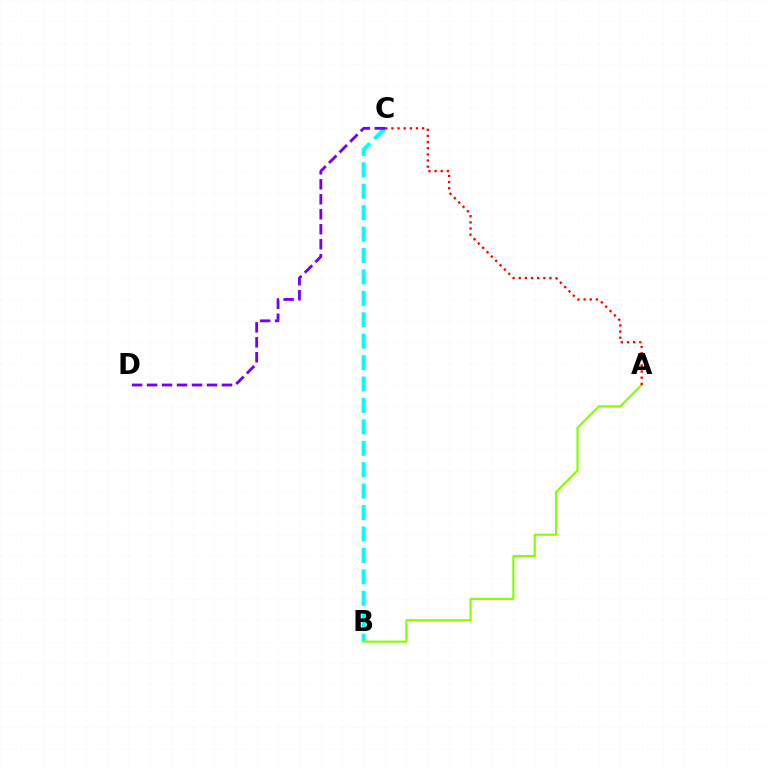{('B', 'C'): [{'color': '#00fff6', 'line_style': 'dashed', 'thickness': 2.91}], ('C', 'D'): [{'color': '#7200ff', 'line_style': 'dashed', 'thickness': 2.03}], ('A', 'B'): [{'color': '#84ff00', 'line_style': 'solid', 'thickness': 1.55}], ('A', 'C'): [{'color': '#ff0000', 'line_style': 'dotted', 'thickness': 1.67}]}